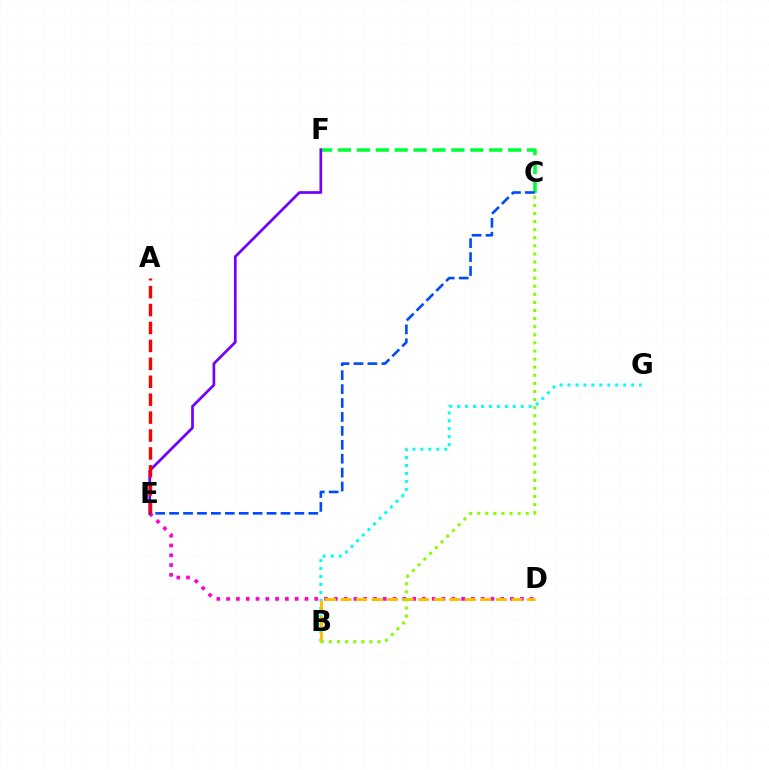{('B', 'G'): [{'color': '#00fff6', 'line_style': 'dotted', 'thickness': 2.16}], ('C', 'F'): [{'color': '#00ff39', 'line_style': 'dashed', 'thickness': 2.57}], ('D', 'E'): [{'color': '#ff00cf', 'line_style': 'dotted', 'thickness': 2.66}], ('B', 'D'): [{'color': '#ffbd00', 'line_style': 'dashed', 'thickness': 2.11}], ('E', 'F'): [{'color': '#7200ff', 'line_style': 'solid', 'thickness': 1.95}], ('B', 'C'): [{'color': '#84ff00', 'line_style': 'dotted', 'thickness': 2.2}], ('C', 'E'): [{'color': '#004bff', 'line_style': 'dashed', 'thickness': 1.89}], ('A', 'E'): [{'color': '#ff0000', 'line_style': 'dashed', 'thickness': 2.44}]}